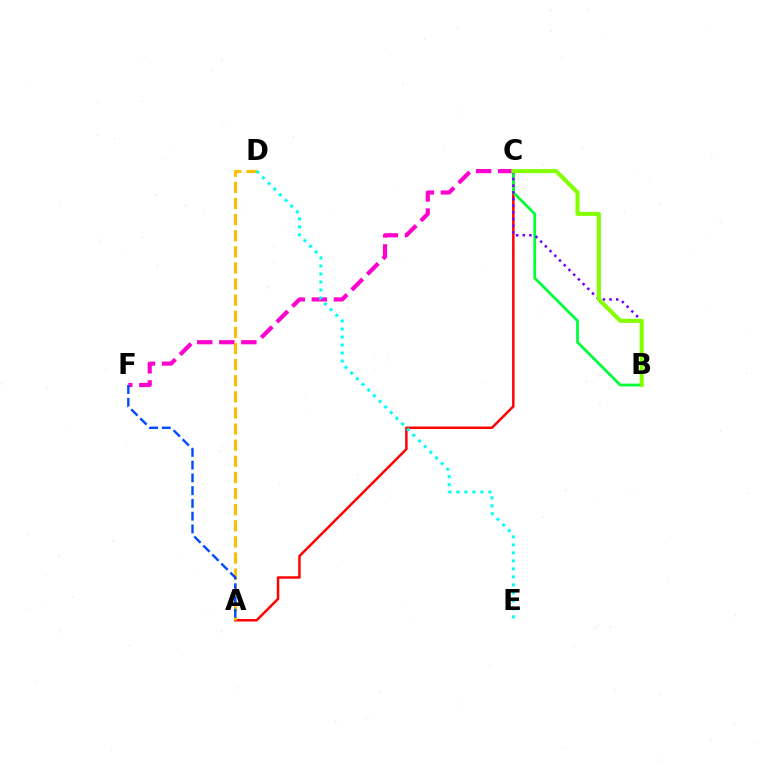{('C', 'F'): [{'color': '#ff00cf', 'line_style': 'dashed', 'thickness': 2.99}], ('A', 'C'): [{'color': '#ff0000', 'line_style': 'solid', 'thickness': 1.79}], ('B', 'C'): [{'color': '#00ff39', 'line_style': 'solid', 'thickness': 1.98}, {'color': '#7200ff', 'line_style': 'dotted', 'thickness': 1.81}, {'color': '#84ff00', 'line_style': 'solid', 'thickness': 2.92}], ('A', 'D'): [{'color': '#ffbd00', 'line_style': 'dashed', 'thickness': 2.19}], ('D', 'E'): [{'color': '#00fff6', 'line_style': 'dotted', 'thickness': 2.17}], ('A', 'F'): [{'color': '#004bff', 'line_style': 'dashed', 'thickness': 1.73}]}